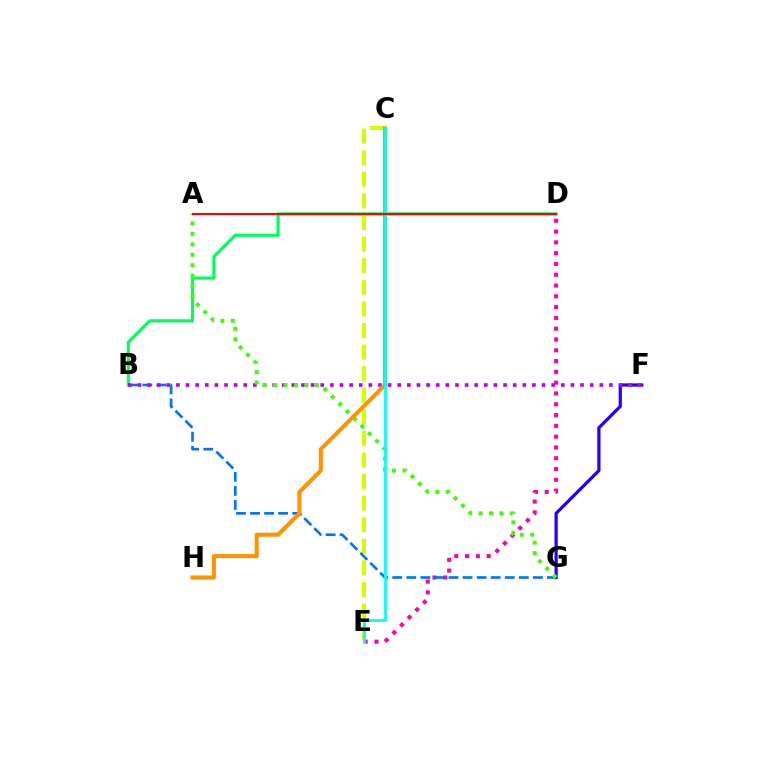{('B', 'D'): [{'color': '#00ff5c', 'line_style': 'solid', 'thickness': 2.25}], ('C', 'E'): [{'color': '#d1ff00', 'line_style': 'dashed', 'thickness': 2.93}, {'color': '#00fff6', 'line_style': 'solid', 'thickness': 1.99}], ('D', 'E'): [{'color': '#ff00ac', 'line_style': 'dotted', 'thickness': 2.93}], ('F', 'G'): [{'color': '#2500ff', 'line_style': 'solid', 'thickness': 2.33}], ('B', 'G'): [{'color': '#0074ff', 'line_style': 'dashed', 'thickness': 1.91}], ('B', 'F'): [{'color': '#b900ff', 'line_style': 'dotted', 'thickness': 2.61}], ('A', 'G'): [{'color': '#3dff00', 'line_style': 'dotted', 'thickness': 2.83}], ('C', 'H'): [{'color': '#ff9400', 'line_style': 'solid', 'thickness': 2.94}], ('A', 'D'): [{'color': '#ff0000', 'line_style': 'solid', 'thickness': 1.51}]}